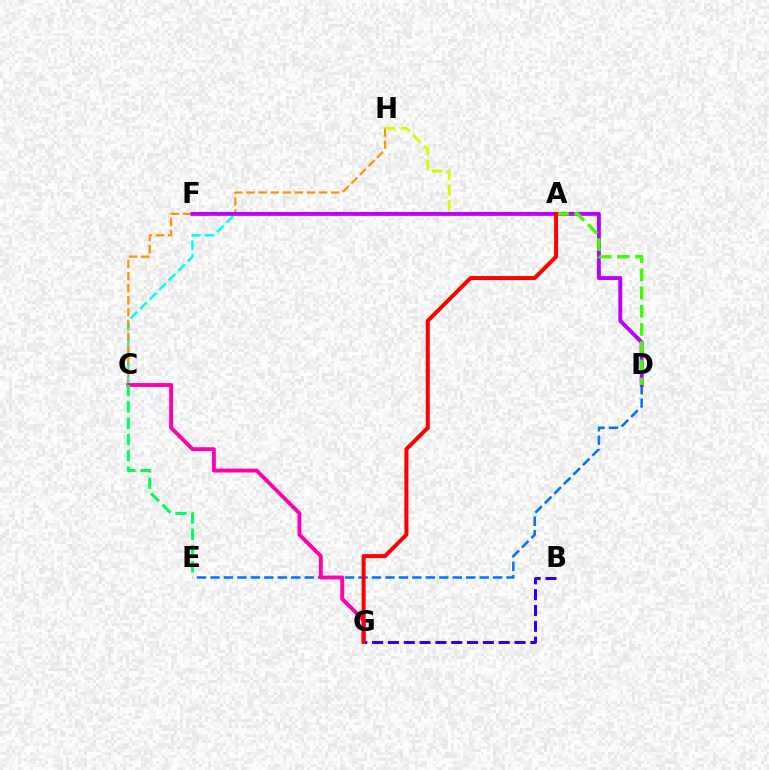{('A', 'C'): [{'color': '#00fff6', 'line_style': 'dashed', 'thickness': 1.83}], ('D', 'E'): [{'color': '#0074ff', 'line_style': 'dashed', 'thickness': 1.83}], ('C', 'H'): [{'color': '#ff9400', 'line_style': 'dashed', 'thickness': 1.64}], ('A', 'H'): [{'color': '#d1ff00', 'line_style': 'dashed', 'thickness': 2.09}], ('C', 'G'): [{'color': '#ff00ac', 'line_style': 'solid', 'thickness': 2.79}], ('D', 'F'): [{'color': '#b900ff', 'line_style': 'solid', 'thickness': 2.82}], ('B', 'G'): [{'color': '#2500ff', 'line_style': 'dashed', 'thickness': 2.15}], ('A', 'D'): [{'color': '#3dff00', 'line_style': 'dashed', 'thickness': 2.48}], ('C', 'E'): [{'color': '#00ff5c', 'line_style': 'dashed', 'thickness': 2.21}], ('A', 'G'): [{'color': '#ff0000', 'line_style': 'solid', 'thickness': 2.88}]}